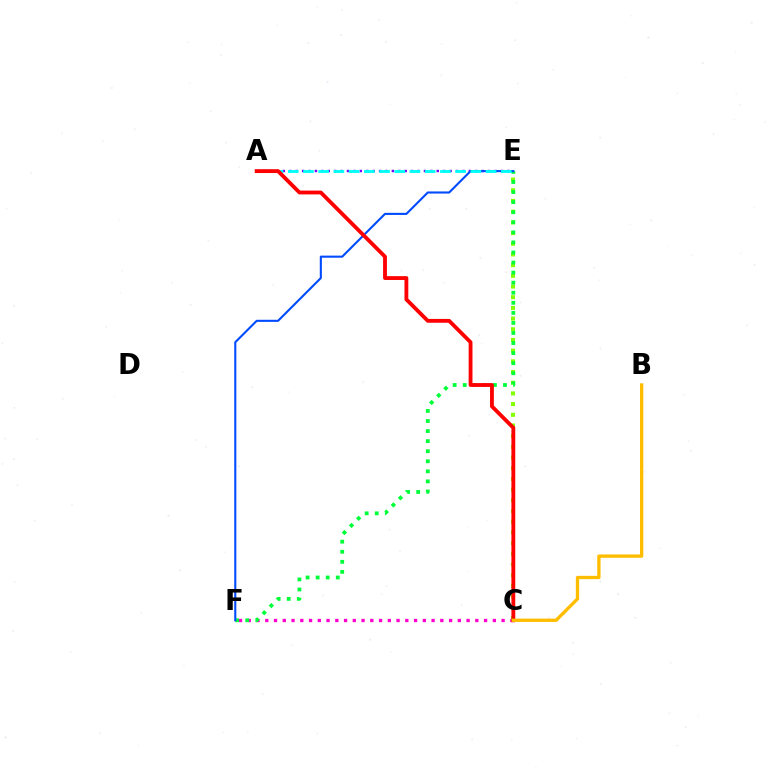{('A', 'E'): [{'color': '#7200ff', 'line_style': 'dotted', 'thickness': 1.74}, {'color': '#00fff6', 'line_style': 'dashed', 'thickness': 2.07}], ('C', 'F'): [{'color': '#ff00cf', 'line_style': 'dotted', 'thickness': 2.38}], ('C', 'E'): [{'color': '#84ff00', 'line_style': 'dotted', 'thickness': 2.91}], ('E', 'F'): [{'color': '#00ff39', 'line_style': 'dotted', 'thickness': 2.73}, {'color': '#004bff', 'line_style': 'solid', 'thickness': 1.51}], ('A', 'C'): [{'color': '#ff0000', 'line_style': 'solid', 'thickness': 2.76}], ('B', 'C'): [{'color': '#ffbd00', 'line_style': 'solid', 'thickness': 2.4}]}